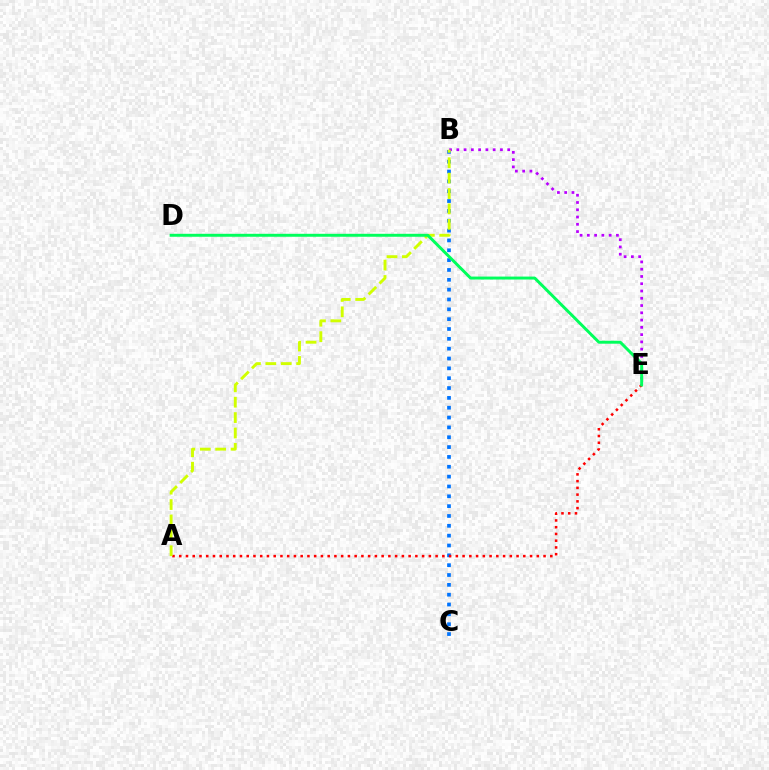{('B', 'C'): [{'color': '#0074ff', 'line_style': 'dotted', 'thickness': 2.67}], ('A', 'E'): [{'color': '#ff0000', 'line_style': 'dotted', 'thickness': 1.83}], ('B', 'E'): [{'color': '#b900ff', 'line_style': 'dotted', 'thickness': 1.98}], ('A', 'B'): [{'color': '#d1ff00', 'line_style': 'dashed', 'thickness': 2.09}], ('D', 'E'): [{'color': '#00ff5c', 'line_style': 'solid', 'thickness': 2.13}]}